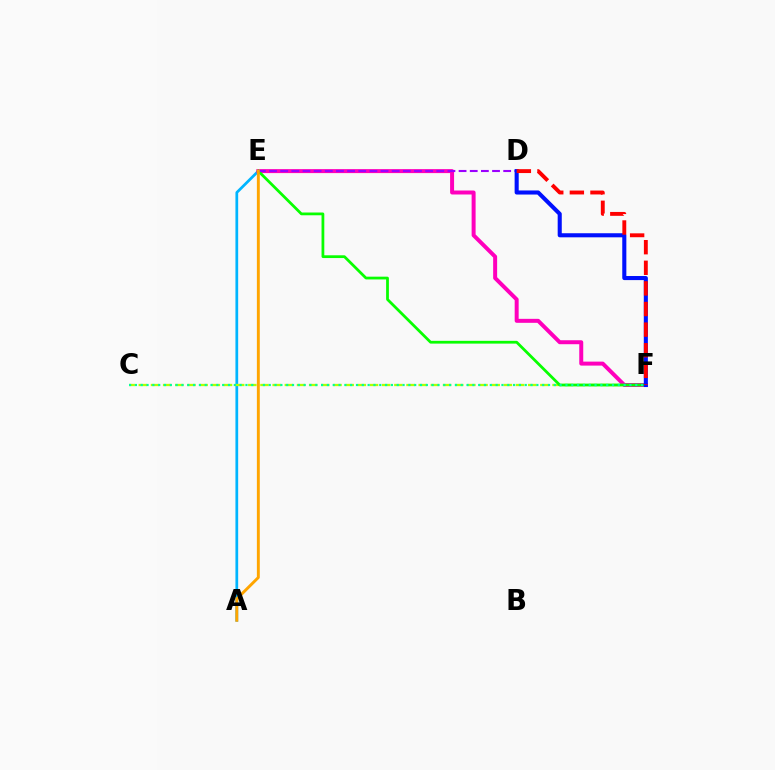{('A', 'E'): [{'color': '#00b5ff', 'line_style': 'solid', 'thickness': 1.97}, {'color': '#ffa500', 'line_style': 'solid', 'thickness': 2.1}], ('C', 'F'): [{'color': '#b3ff00', 'line_style': 'dashed', 'thickness': 1.65}, {'color': '#00ff9d', 'line_style': 'dotted', 'thickness': 1.58}], ('E', 'F'): [{'color': '#ff00bd', 'line_style': 'solid', 'thickness': 2.86}, {'color': '#08ff00', 'line_style': 'solid', 'thickness': 1.99}], ('D', 'E'): [{'color': '#9b00ff', 'line_style': 'dashed', 'thickness': 1.51}], ('D', 'F'): [{'color': '#0010ff', 'line_style': 'solid', 'thickness': 2.94}, {'color': '#ff0000', 'line_style': 'dashed', 'thickness': 2.8}]}